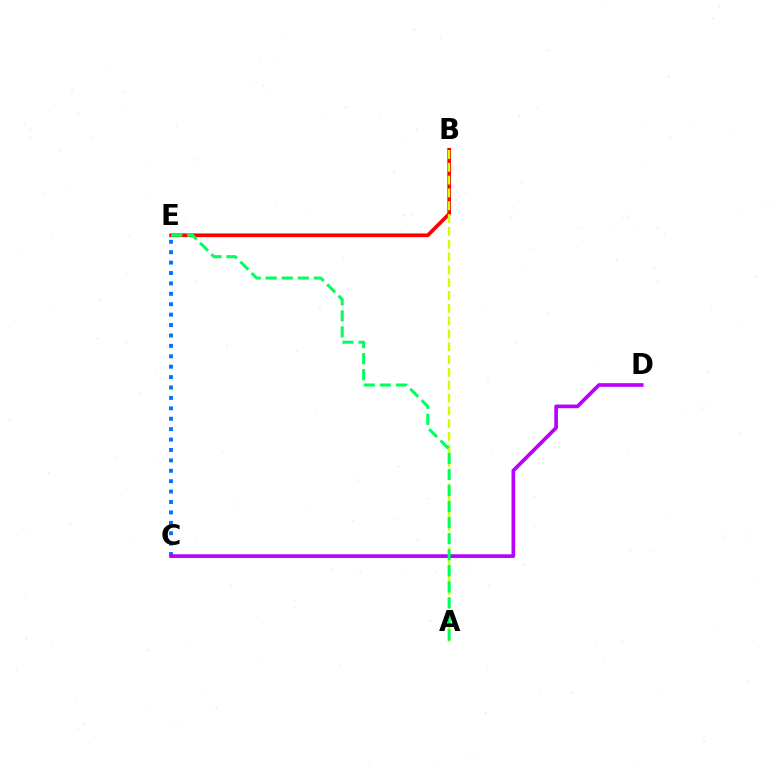{('B', 'E'): [{'color': '#ff0000', 'line_style': 'solid', 'thickness': 2.66}], ('C', 'E'): [{'color': '#0074ff', 'line_style': 'dotted', 'thickness': 2.83}], ('A', 'B'): [{'color': '#d1ff00', 'line_style': 'dashed', 'thickness': 1.74}], ('C', 'D'): [{'color': '#b900ff', 'line_style': 'solid', 'thickness': 2.65}], ('A', 'E'): [{'color': '#00ff5c', 'line_style': 'dashed', 'thickness': 2.18}]}